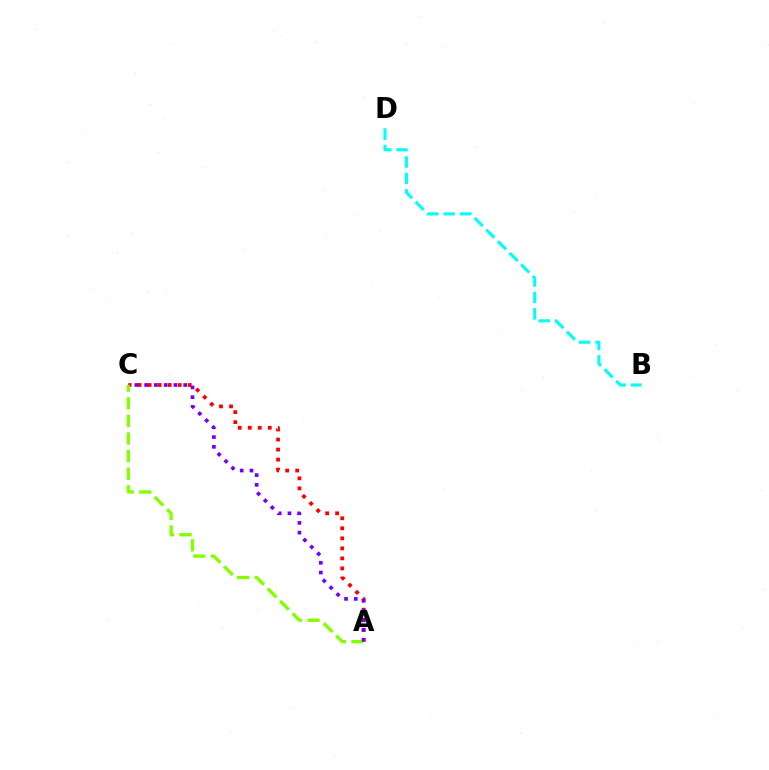{('A', 'C'): [{'color': '#ff0000', 'line_style': 'dotted', 'thickness': 2.72}, {'color': '#84ff00', 'line_style': 'dashed', 'thickness': 2.39}, {'color': '#7200ff', 'line_style': 'dotted', 'thickness': 2.65}], ('B', 'D'): [{'color': '#00fff6', 'line_style': 'dashed', 'thickness': 2.23}]}